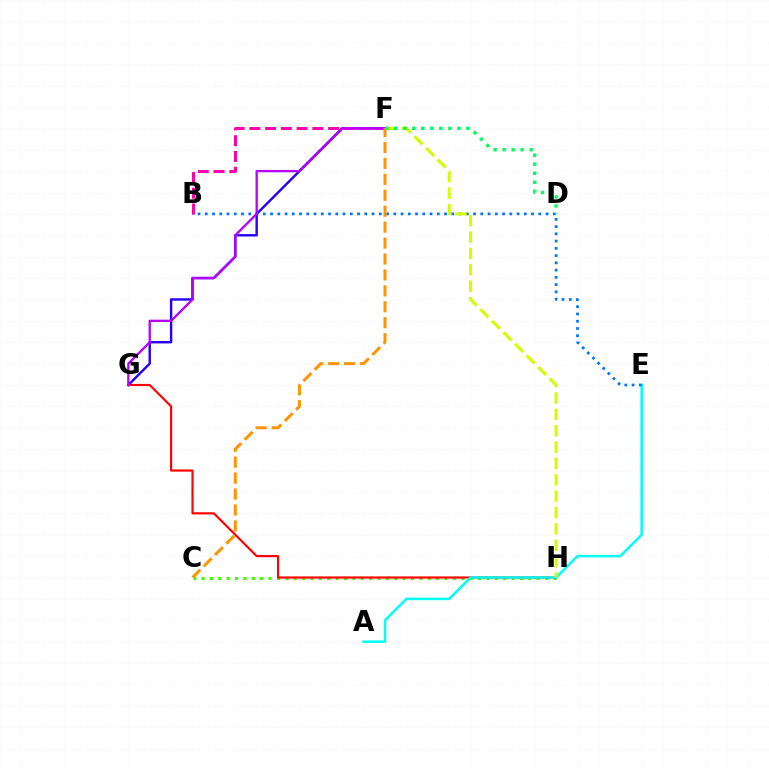{('F', 'G'): [{'color': '#2500ff', 'line_style': 'solid', 'thickness': 1.74}, {'color': '#b900ff', 'line_style': 'solid', 'thickness': 1.67}], ('C', 'H'): [{'color': '#3dff00', 'line_style': 'dotted', 'thickness': 2.28}], ('G', 'H'): [{'color': '#ff0000', 'line_style': 'solid', 'thickness': 1.56}], ('A', 'E'): [{'color': '#00fff6', 'line_style': 'solid', 'thickness': 1.82}], ('B', 'E'): [{'color': '#0074ff', 'line_style': 'dotted', 'thickness': 1.97}], ('F', 'H'): [{'color': '#d1ff00', 'line_style': 'dashed', 'thickness': 2.22}], ('B', 'F'): [{'color': '#ff00ac', 'line_style': 'dashed', 'thickness': 2.14}], ('C', 'F'): [{'color': '#ff9400', 'line_style': 'dashed', 'thickness': 2.16}], ('D', 'F'): [{'color': '#00ff5c', 'line_style': 'dotted', 'thickness': 2.45}]}